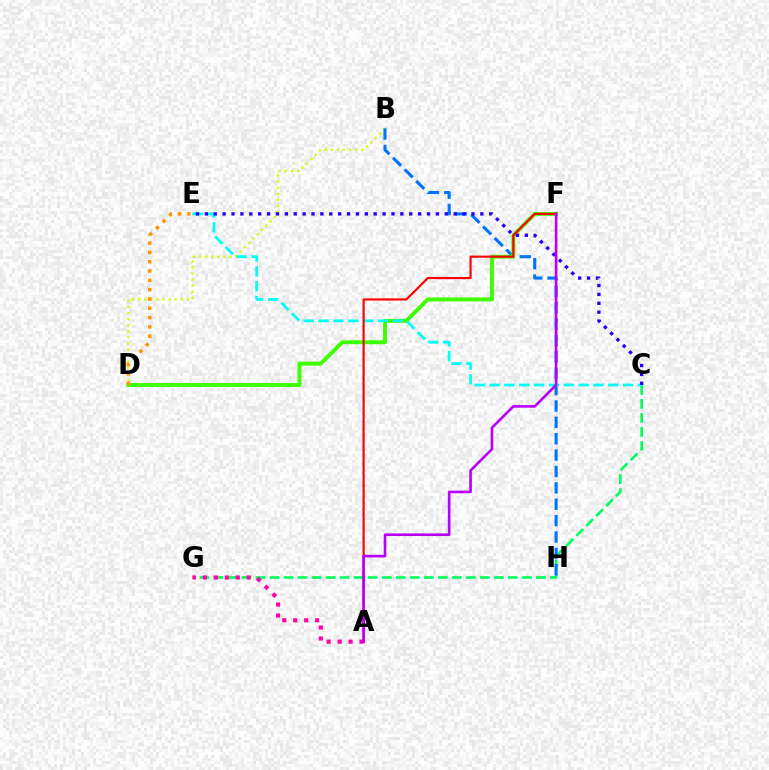{('B', 'D'): [{'color': '#d1ff00', 'line_style': 'dotted', 'thickness': 1.66}], ('C', 'G'): [{'color': '#00ff5c', 'line_style': 'dashed', 'thickness': 1.9}], ('B', 'H'): [{'color': '#0074ff', 'line_style': 'dashed', 'thickness': 2.22}], ('D', 'F'): [{'color': '#3dff00', 'line_style': 'solid', 'thickness': 2.82}], ('C', 'E'): [{'color': '#00fff6', 'line_style': 'dashed', 'thickness': 2.02}, {'color': '#2500ff', 'line_style': 'dotted', 'thickness': 2.41}], ('D', 'E'): [{'color': '#ff9400', 'line_style': 'dotted', 'thickness': 2.53}], ('A', 'G'): [{'color': '#ff00ac', 'line_style': 'dotted', 'thickness': 2.98}], ('A', 'F'): [{'color': '#ff0000', 'line_style': 'solid', 'thickness': 1.56}, {'color': '#b900ff', 'line_style': 'solid', 'thickness': 1.91}]}